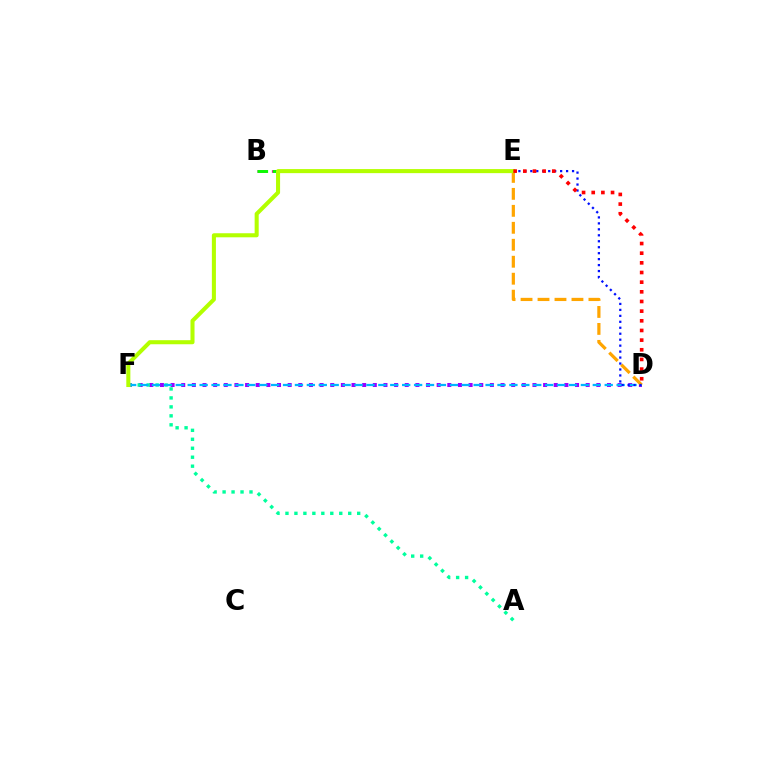{('D', 'F'): [{'color': '#9b00ff', 'line_style': 'dotted', 'thickness': 2.89}, {'color': '#00b5ff', 'line_style': 'dashed', 'thickness': 1.62}], ('A', 'F'): [{'color': '#00ff9d', 'line_style': 'dotted', 'thickness': 2.44}], ('B', 'E'): [{'color': '#ff00bd', 'line_style': 'dashed', 'thickness': 1.95}, {'color': '#08ff00', 'line_style': 'dashed', 'thickness': 2.08}], ('D', 'E'): [{'color': '#ffa500', 'line_style': 'dashed', 'thickness': 2.31}, {'color': '#0010ff', 'line_style': 'dotted', 'thickness': 1.62}, {'color': '#ff0000', 'line_style': 'dotted', 'thickness': 2.62}], ('E', 'F'): [{'color': '#b3ff00', 'line_style': 'solid', 'thickness': 2.92}]}